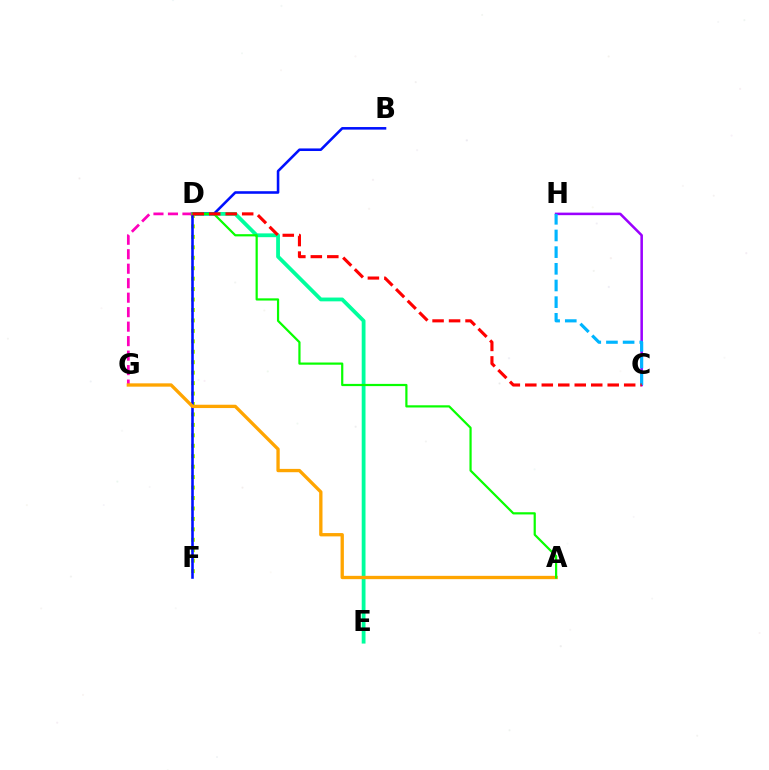{('D', 'E'): [{'color': '#00ff9d', 'line_style': 'solid', 'thickness': 2.73}], ('C', 'H'): [{'color': '#9b00ff', 'line_style': 'solid', 'thickness': 1.83}, {'color': '#00b5ff', 'line_style': 'dashed', 'thickness': 2.26}], ('D', 'F'): [{'color': '#b3ff00', 'line_style': 'dotted', 'thickness': 2.84}], ('B', 'F'): [{'color': '#0010ff', 'line_style': 'solid', 'thickness': 1.85}], ('D', 'G'): [{'color': '#ff00bd', 'line_style': 'dashed', 'thickness': 1.97}], ('A', 'G'): [{'color': '#ffa500', 'line_style': 'solid', 'thickness': 2.39}], ('A', 'D'): [{'color': '#08ff00', 'line_style': 'solid', 'thickness': 1.59}], ('C', 'D'): [{'color': '#ff0000', 'line_style': 'dashed', 'thickness': 2.24}]}